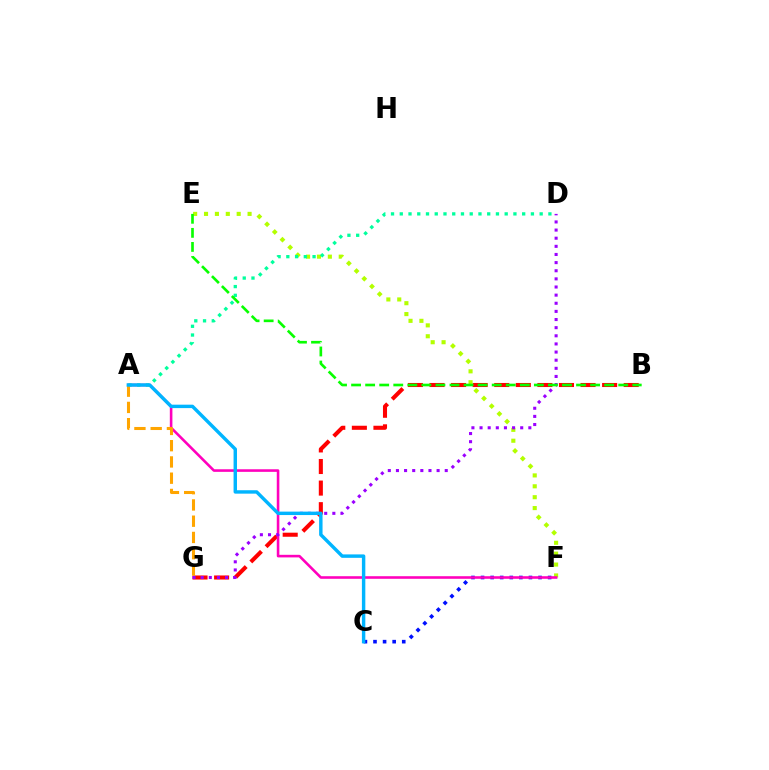{('B', 'G'): [{'color': '#ff0000', 'line_style': 'dashed', 'thickness': 2.93}], ('E', 'F'): [{'color': '#b3ff00', 'line_style': 'dotted', 'thickness': 2.96}], ('C', 'F'): [{'color': '#0010ff', 'line_style': 'dotted', 'thickness': 2.6}], ('A', 'F'): [{'color': '#ff00bd', 'line_style': 'solid', 'thickness': 1.86}], ('A', 'D'): [{'color': '#00ff9d', 'line_style': 'dotted', 'thickness': 2.38}], ('D', 'G'): [{'color': '#9b00ff', 'line_style': 'dotted', 'thickness': 2.21}], ('B', 'E'): [{'color': '#08ff00', 'line_style': 'dashed', 'thickness': 1.91}], ('A', 'G'): [{'color': '#ffa500', 'line_style': 'dashed', 'thickness': 2.21}], ('A', 'C'): [{'color': '#00b5ff', 'line_style': 'solid', 'thickness': 2.47}]}